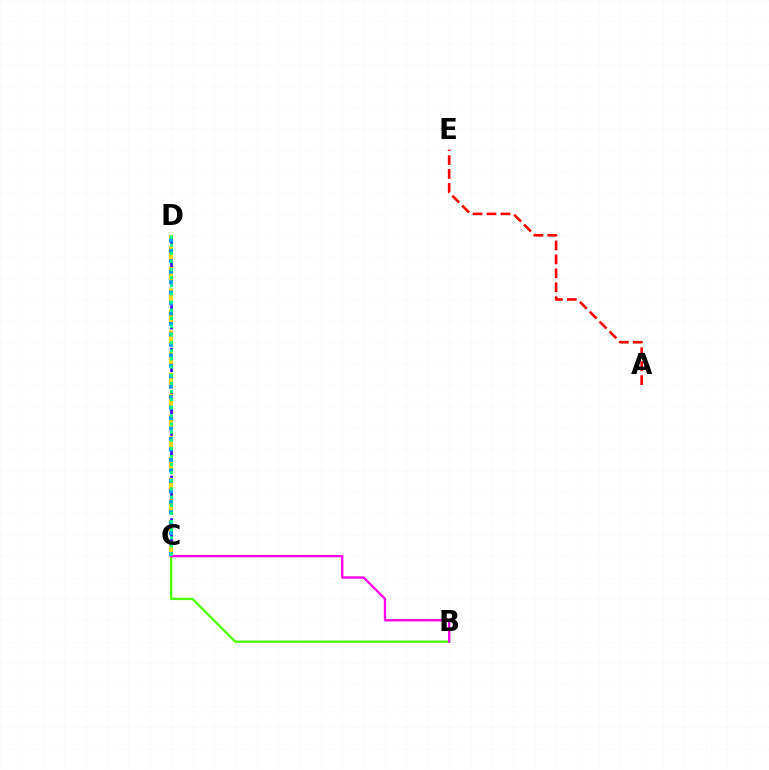{('B', 'C'): [{'color': '#4fff00', 'line_style': 'solid', 'thickness': 1.71}, {'color': '#ff00ed', 'line_style': 'solid', 'thickness': 1.69}], ('C', 'D'): [{'color': '#3700ff', 'line_style': 'dashed', 'thickness': 1.93}, {'color': '#ffd500', 'line_style': 'dashed', 'thickness': 2.87}, {'color': '#009eff', 'line_style': 'dotted', 'thickness': 2.84}, {'color': '#00ff86', 'line_style': 'dotted', 'thickness': 2.21}], ('A', 'E'): [{'color': '#ff0000', 'line_style': 'dashed', 'thickness': 1.89}]}